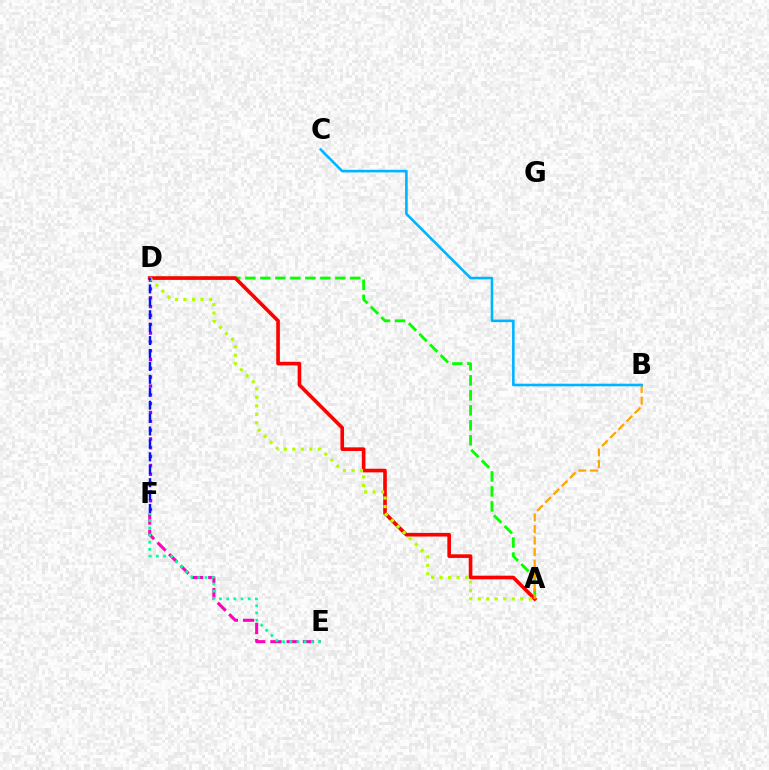{('A', 'D'): [{'color': '#08ff00', 'line_style': 'dashed', 'thickness': 2.04}, {'color': '#ff0000', 'line_style': 'solid', 'thickness': 2.62}, {'color': '#b3ff00', 'line_style': 'dotted', 'thickness': 2.31}], ('A', 'B'): [{'color': '#ffa500', 'line_style': 'dashed', 'thickness': 1.57}], ('E', 'F'): [{'color': '#ff00bd', 'line_style': 'dashed', 'thickness': 2.21}, {'color': '#00ff9d', 'line_style': 'dotted', 'thickness': 1.95}], ('D', 'F'): [{'color': '#9b00ff', 'line_style': 'dotted', 'thickness': 2.4}, {'color': '#0010ff', 'line_style': 'dashed', 'thickness': 1.75}], ('B', 'C'): [{'color': '#00b5ff', 'line_style': 'solid', 'thickness': 1.88}]}